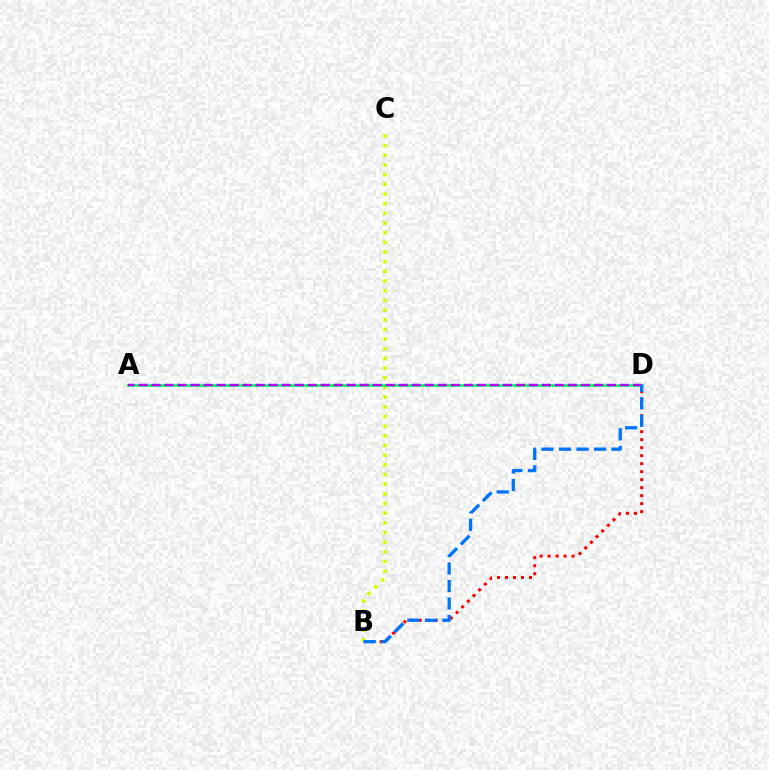{('B', 'D'): [{'color': '#ff0000', 'line_style': 'dotted', 'thickness': 2.17}, {'color': '#0074ff', 'line_style': 'dashed', 'thickness': 2.38}], ('B', 'C'): [{'color': '#d1ff00', 'line_style': 'dotted', 'thickness': 2.63}], ('A', 'D'): [{'color': '#00ff5c', 'line_style': 'solid', 'thickness': 1.95}, {'color': '#b900ff', 'line_style': 'dashed', 'thickness': 1.77}]}